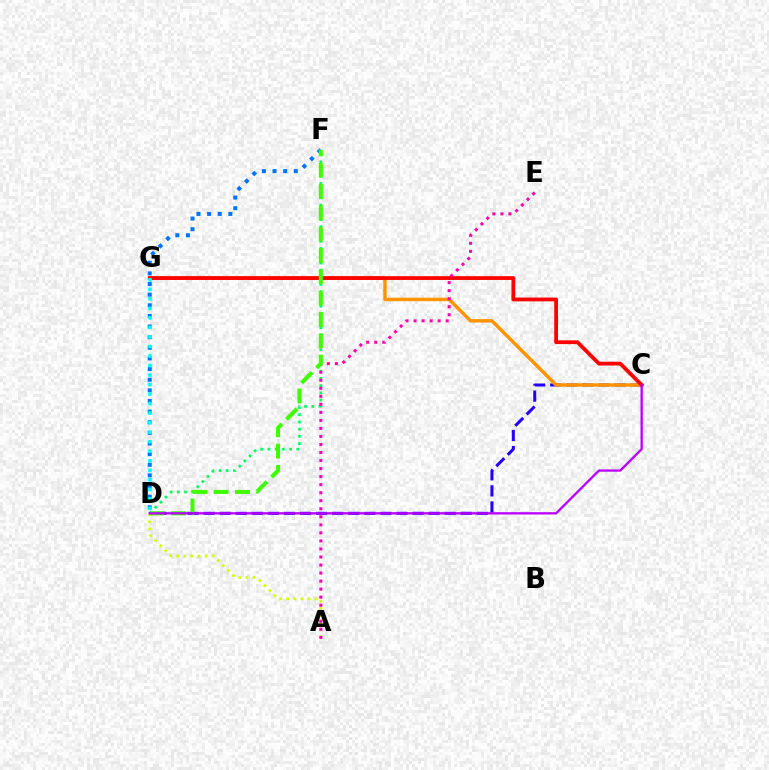{('D', 'F'): [{'color': '#00ff5c', 'line_style': 'dotted', 'thickness': 1.96}, {'color': '#0074ff', 'line_style': 'dotted', 'thickness': 2.89}, {'color': '#3dff00', 'line_style': 'dashed', 'thickness': 2.9}], ('C', 'D'): [{'color': '#2500ff', 'line_style': 'dashed', 'thickness': 2.18}, {'color': '#b900ff', 'line_style': 'solid', 'thickness': 1.66}], ('A', 'D'): [{'color': '#d1ff00', 'line_style': 'dotted', 'thickness': 1.93}], ('C', 'G'): [{'color': '#ff9400', 'line_style': 'solid', 'thickness': 2.49}, {'color': '#ff0000', 'line_style': 'solid', 'thickness': 2.72}], ('A', 'E'): [{'color': '#ff00ac', 'line_style': 'dotted', 'thickness': 2.18}], ('D', 'G'): [{'color': '#00fff6', 'line_style': 'dotted', 'thickness': 2.59}]}